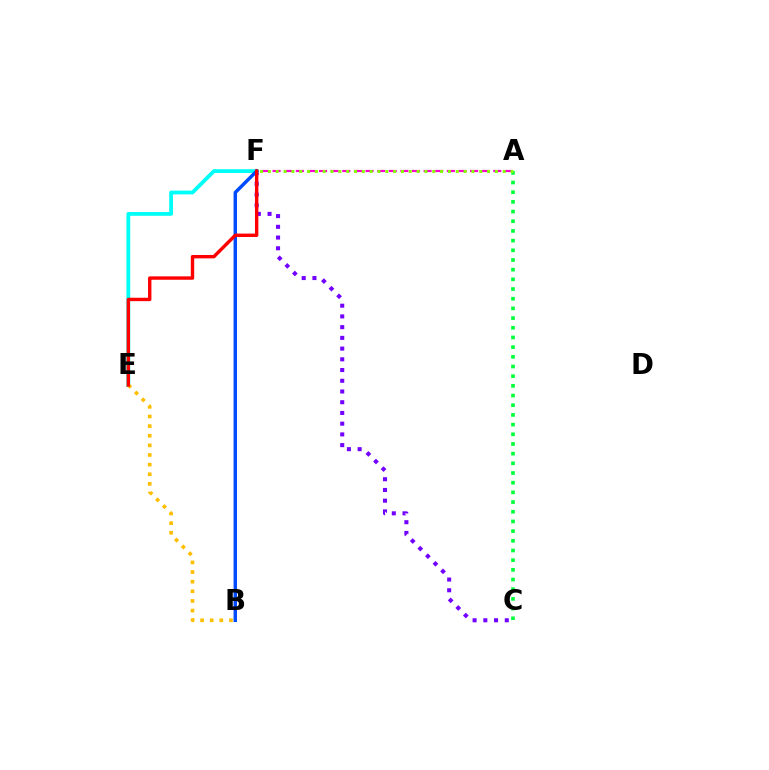{('C', 'F'): [{'color': '#7200ff', 'line_style': 'dotted', 'thickness': 2.91}], ('E', 'F'): [{'color': '#00fff6', 'line_style': 'solid', 'thickness': 2.74}, {'color': '#ff0000', 'line_style': 'solid', 'thickness': 2.45}], ('A', 'C'): [{'color': '#00ff39', 'line_style': 'dotted', 'thickness': 2.63}], ('A', 'F'): [{'color': '#ff00cf', 'line_style': 'dashed', 'thickness': 1.58}, {'color': '#84ff00', 'line_style': 'dotted', 'thickness': 2.13}], ('B', 'E'): [{'color': '#ffbd00', 'line_style': 'dotted', 'thickness': 2.62}], ('B', 'F'): [{'color': '#004bff', 'line_style': 'solid', 'thickness': 2.47}]}